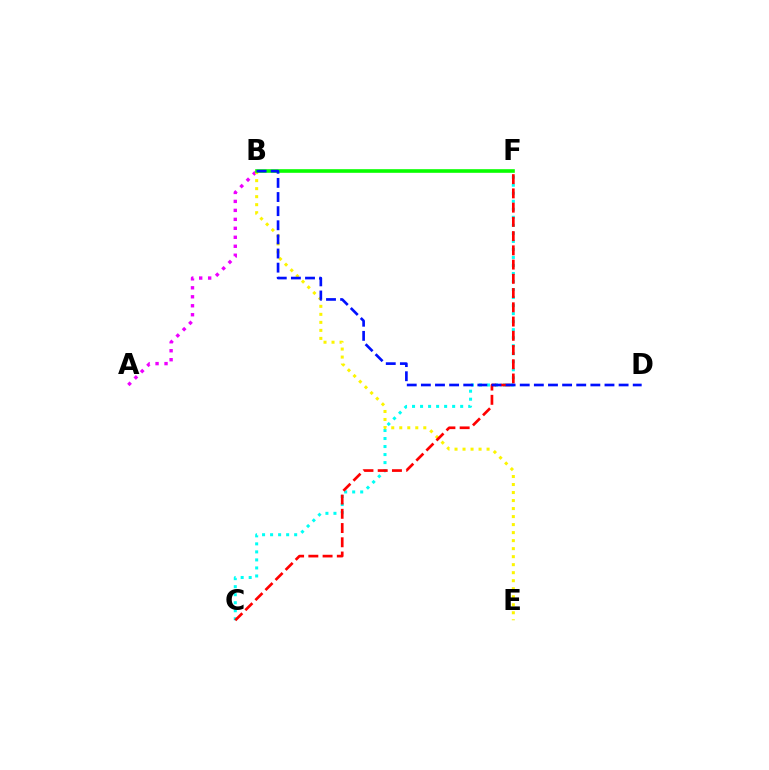{('A', 'B'): [{'color': '#ee00ff', 'line_style': 'dotted', 'thickness': 2.44}], ('C', 'F'): [{'color': '#00fff6', 'line_style': 'dotted', 'thickness': 2.18}, {'color': '#ff0000', 'line_style': 'dashed', 'thickness': 1.93}], ('B', 'E'): [{'color': '#fcf500', 'line_style': 'dotted', 'thickness': 2.18}], ('B', 'F'): [{'color': '#08ff00', 'line_style': 'solid', 'thickness': 2.61}], ('B', 'D'): [{'color': '#0010ff', 'line_style': 'dashed', 'thickness': 1.92}]}